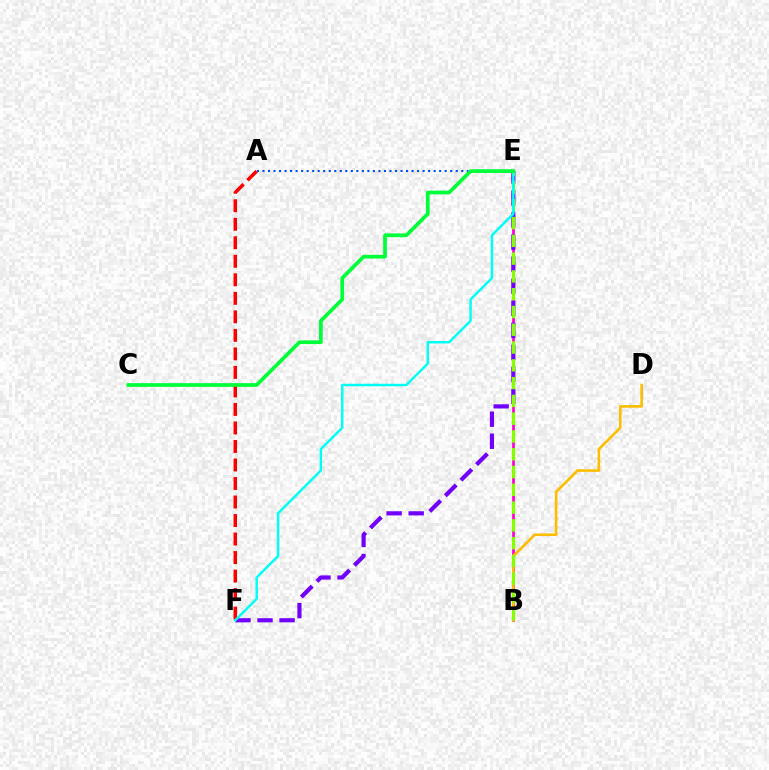{('B', 'E'): [{'color': '#ff00cf', 'line_style': 'solid', 'thickness': 1.95}, {'color': '#84ff00', 'line_style': 'dashed', 'thickness': 2.42}], ('E', 'F'): [{'color': '#7200ff', 'line_style': 'dashed', 'thickness': 3.0}, {'color': '#00fff6', 'line_style': 'solid', 'thickness': 1.78}], ('A', 'F'): [{'color': '#ff0000', 'line_style': 'dashed', 'thickness': 2.52}], ('B', 'D'): [{'color': '#ffbd00', 'line_style': 'solid', 'thickness': 1.89}], ('A', 'E'): [{'color': '#004bff', 'line_style': 'dotted', 'thickness': 1.5}], ('C', 'E'): [{'color': '#00ff39', 'line_style': 'solid', 'thickness': 2.67}]}